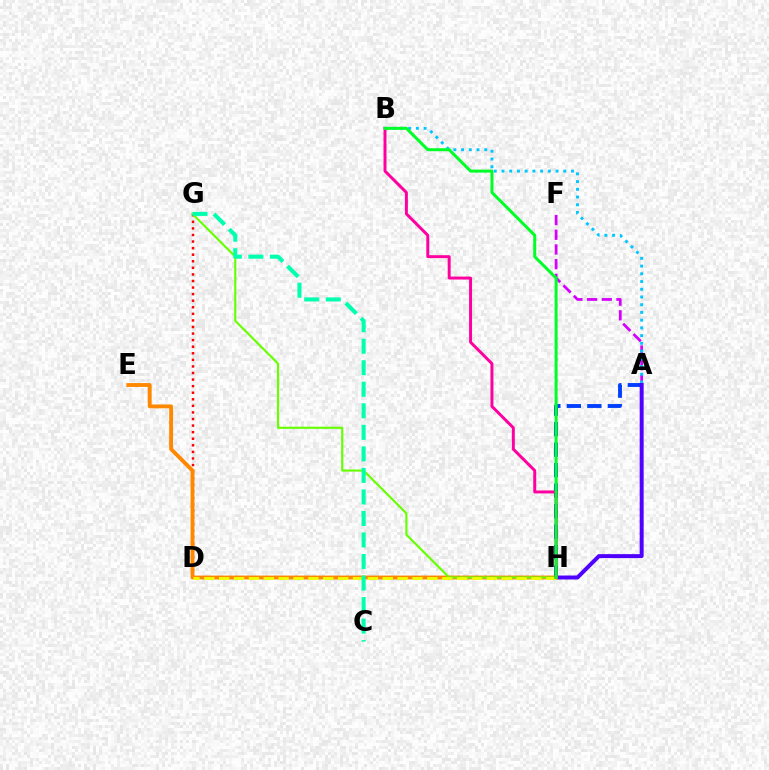{('D', 'G'): [{'color': '#ff0000', 'line_style': 'dotted', 'thickness': 1.79}], ('A', 'H'): [{'color': '#003fff', 'line_style': 'dashed', 'thickness': 2.78}, {'color': '#4f00ff', 'line_style': 'solid', 'thickness': 2.85}], ('A', 'F'): [{'color': '#d600ff', 'line_style': 'dashed', 'thickness': 1.99}], ('A', 'B'): [{'color': '#00c7ff', 'line_style': 'dotted', 'thickness': 2.1}], ('E', 'H'): [{'color': '#ff8800', 'line_style': 'solid', 'thickness': 2.79}], ('G', 'H'): [{'color': '#66ff00', 'line_style': 'solid', 'thickness': 1.54}], ('D', 'H'): [{'color': '#eeff00', 'line_style': 'dashed', 'thickness': 2.02}], ('B', 'H'): [{'color': '#ff00a0', 'line_style': 'solid', 'thickness': 2.13}, {'color': '#00ff27', 'line_style': 'solid', 'thickness': 2.16}], ('C', 'G'): [{'color': '#00ffaf', 'line_style': 'dashed', 'thickness': 2.92}]}